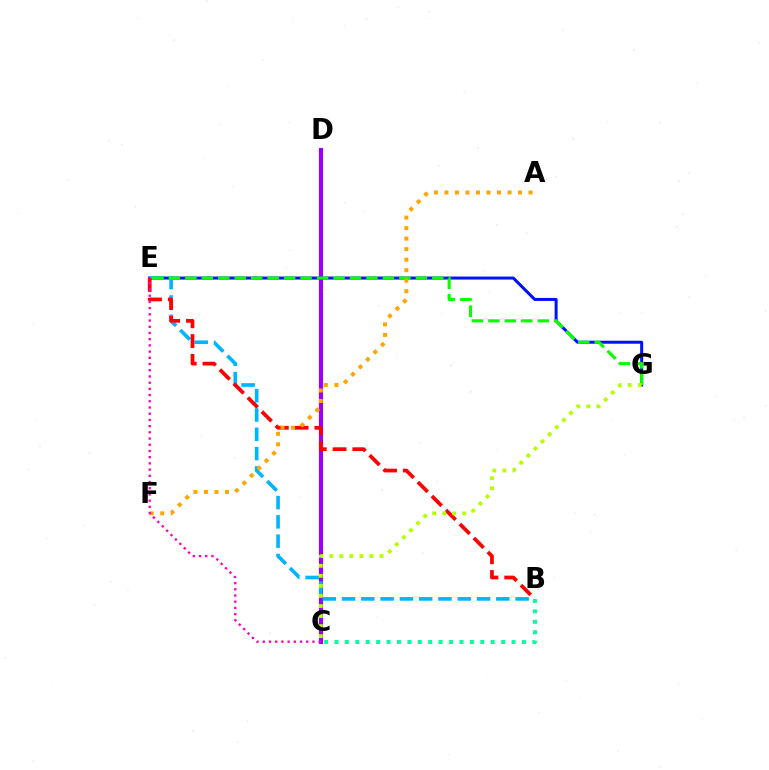{('C', 'D'): [{'color': '#9b00ff', 'line_style': 'solid', 'thickness': 2.97}], ('E', 'G'): [{'color': '#0010ff', 'line_style': 'solid', 'thickness': 2.16}, {'color': '#08ff00', 'line_style': 'dashed', 'thickness': 2.24}], ('B', 'E'): [{'color': '#00b5ff', 'line_style': 'dashed', 'thickness': 2.62}, {'color': '#ff0000', 'line_style': 'dashed', 'thickness': 2.69}], ('A', 'F'): [{'color': '#ffa500', 'line_style': 'dotted', 'thickness': 2.86}], ('C', 'E'): [{'color': '#ff00bd', 'line_style': 'dotted', 'thickness': 1.69}], ('C', 'G'): [{'color': '#b3ff00', 'line_style': 'dotted', 'thickness': 2.73}], ('B', 'C'): [{'color': '#00ff9d', 'line_style': 'dotted', 'thickness': 2.83}]}